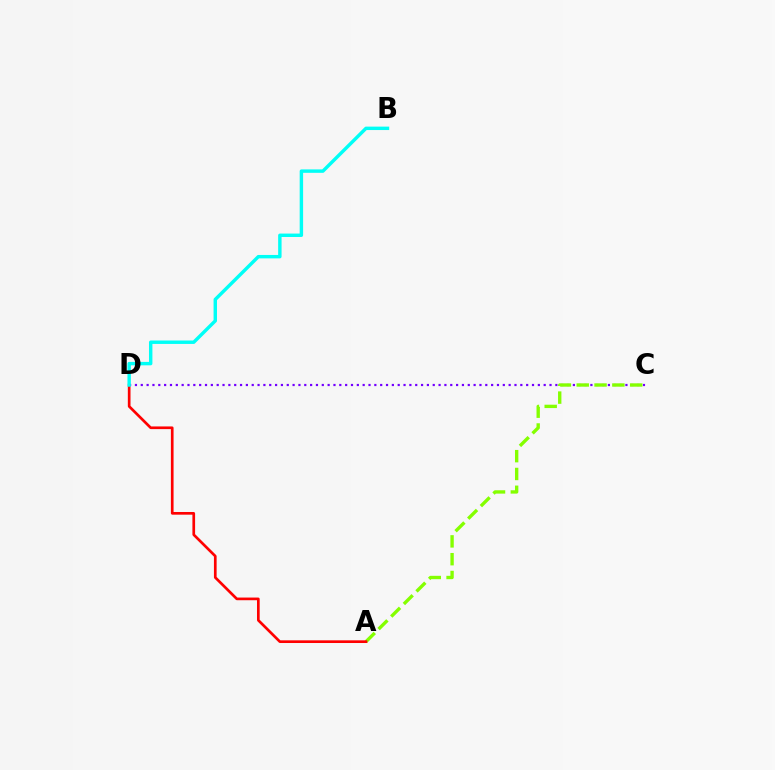{('C', 'D'): [{'color': '#7200ff', 'line_style': 'dotted', 'thickness': 1.59}], ('A', 'C'): [{'color': '#84ff00', 'line_style': 'dashed', 'thickness': 2.42}], ('A', 'D'): [{'color': '#ff0000', 'line_style': 'solid', 'thickness': 1.93}], ('B', 'D'): [{'color': '#00fff6', 'line_style': 'solid', 'thickness': 2.47}]}